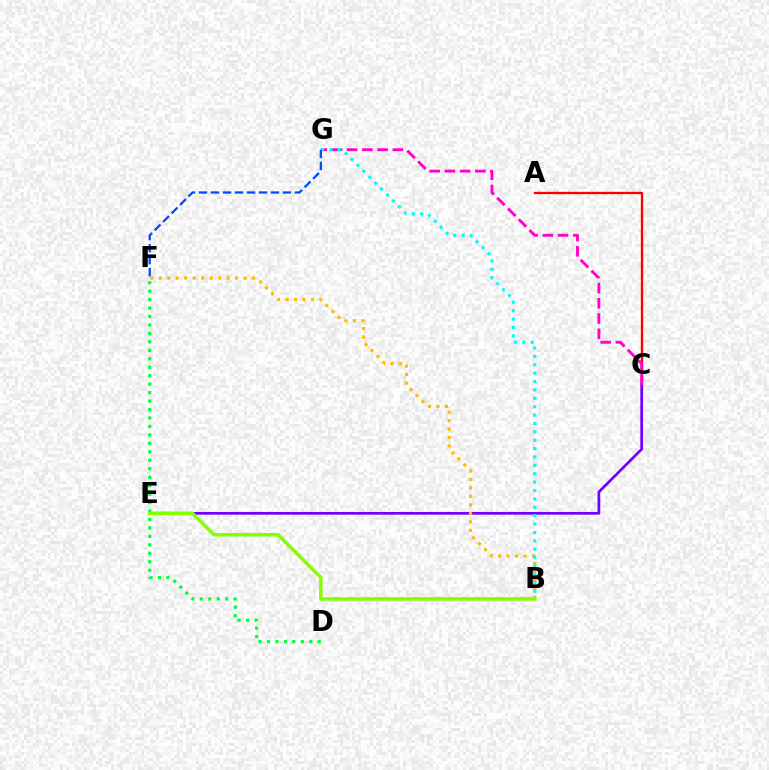{('C', 'E'): [{'color': '#7200ff', 'line_style': 'solid', 'thickness': 1.95}], ('A', 'C'): [{'color': '#ff0000', 'line_style': 'solid', 'thickness': 1.68}], ('D', 'F'): [{'color': '#00ff39', 'line_style': 'dotted', 'thickness': 2.3}], ('B', 'F'): [{'color': '#ffbd00', 'line_style': 'dotted', 'thickness': 2.3}], ('C', 'G'): [{'color': '#ff00cf', 'line_style': 'dashed', 'thickness': 2.07}], ('B', 'G'): [{'color': '#00fff6', 'line_style': 'dotted', 'thickness': 2.28}], ('B', 'E'): [{'color': '#84ff00', 'line_style': 'solid', 'thickness': 2.53}], ('F', 'G'): [{'color': '#004bff', 'line_style': 'dashed', 'thickness': 1.63}]}